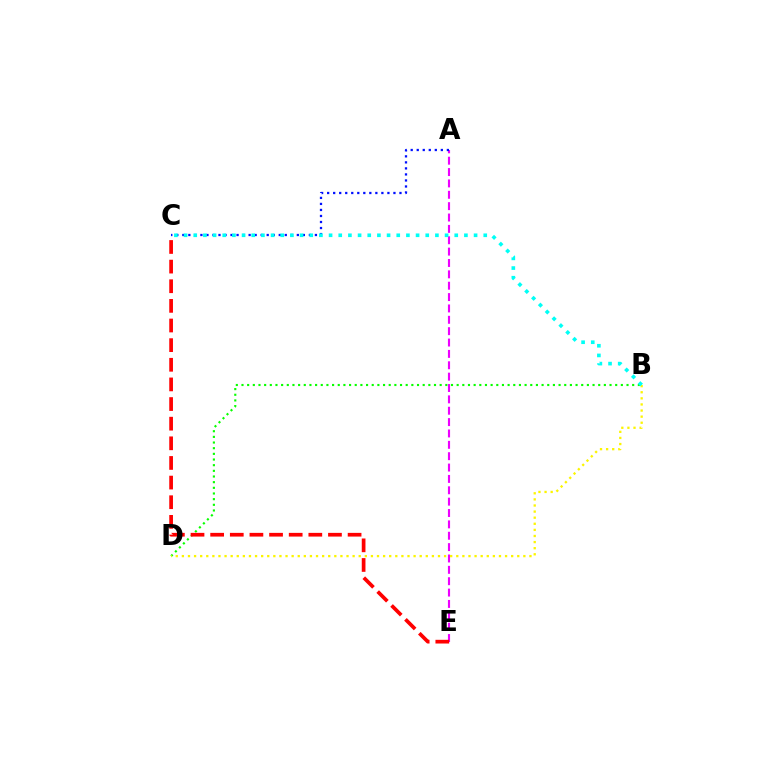{('A', 'E'): [{'color': '#ee00ff', 'line_style': 'dashed', 'thickness': 1.54}], ('B', 'D'): [{'color': '#08ff00', 'line_style': 'dotted', 'thickness': 1.54}, {'color': '#fcf500', 'line_style': 'dotted', 'thickness': 1.66}], ('C', 'E'): [{'color': '#ff0000', 'line_style': 'dashed', 'thickness': 2.67}], ('A', 'C'): [{'color': '#0010ff', 'line_style': 'dotted', 'thickness': 1.64}], ('B', 'C'): [{'color': '#00fff6', 'line_style': 'dotted', 'thickness': 2.63}]}